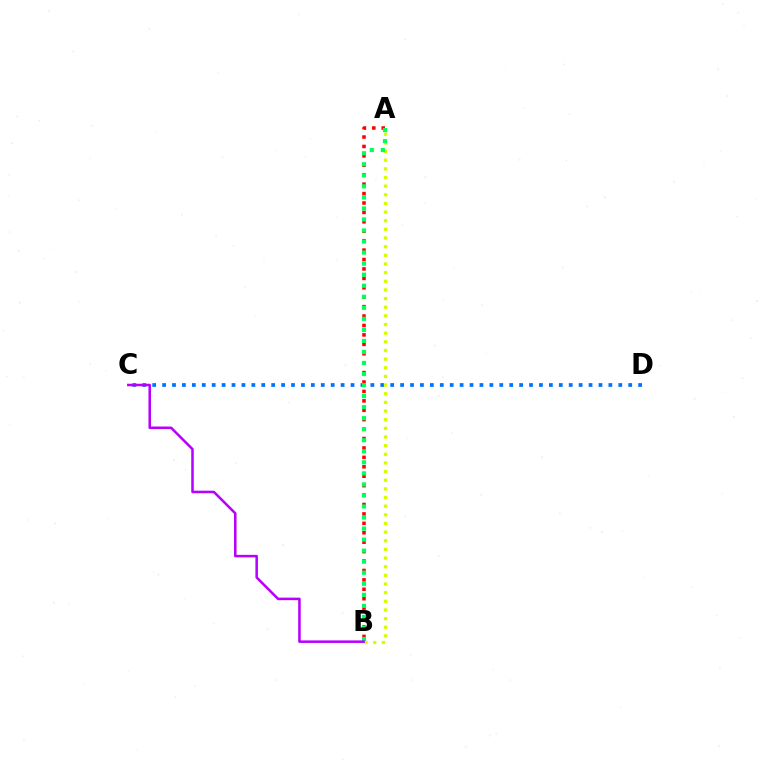{('C', 'D'): [{'color': '#0074ff', 'line_style': 'dotted', 'thickness': 2.69}], ('A', 'B'): [{'color': '#ff0000', 'line_style': 'dotted', 'thickness': 2.56}, {'color': '#d1ff00', 'line_style': 'dotted', 'thickness': 2.35}, {'color': '#00ff5c', 'line_style': 'dotted', 'thickness': 3.0}], ('B', 'C'): [{'color': '#b900ff', 'line_style': 'solid', 'thickness': 1.83}]}